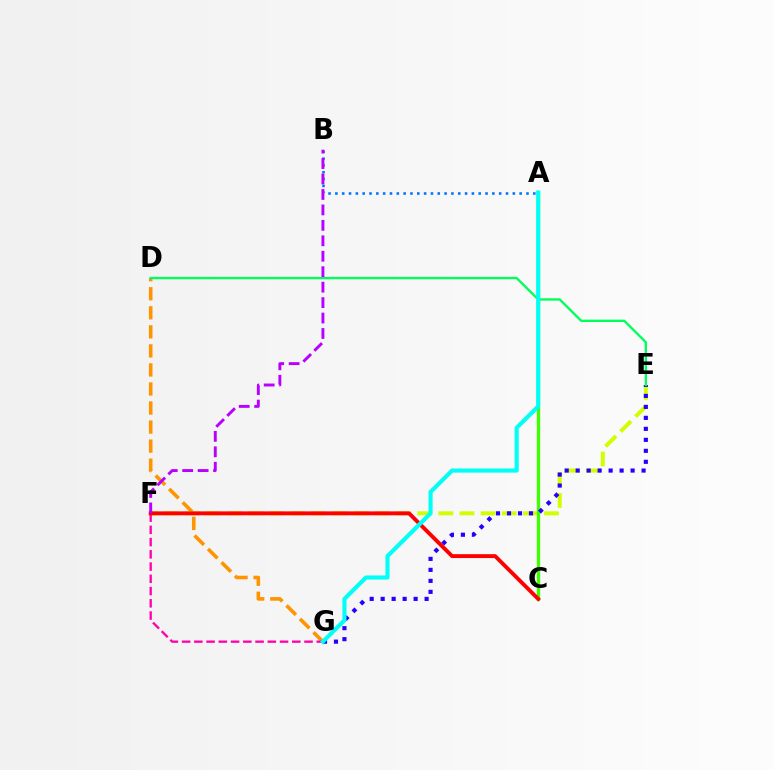{('D', 'G'): [{'color': '#ff9400', 'line_style': 'dashed', 'thickness': 2.59}], ('E', 'F'): [{'color': '#d1ff00', 'line_style': 'dashed', 'thickness': 2.87}], ('A', 'C'): [{'color': '#3dff00', 'line_style': 'solid', 'thickness': 2.38}], ('E', 'G'): [{'color': '#2500ff', 'line_style': 'dotted', 'thickness': 2.98}], ('F', 'G'): [{'color': '#ff00ac', 'line_style': 'dashed', 'thickness': 1.66}], ('C', 'F'): [{'color': '#ff0000', 'line_style': 'solid', 'thickness': 2.8}], ('D', 'E'): [{'color': '#00ff5c', 'line_style': 'solid', 'thickness': 1.7}], ('A', 'B'): [{'color': '#0074ff', 'line_style': 'dotted', 'thickness': 1.85}], ('A', 'G'): [{'color': '#00fff6', 'line_style': 'solid', 'thickness': 2.96}], ('B', 'F'): [{'color': '#b900ff', 'line_style': 'dashed', 'thickness': 2.1}]}